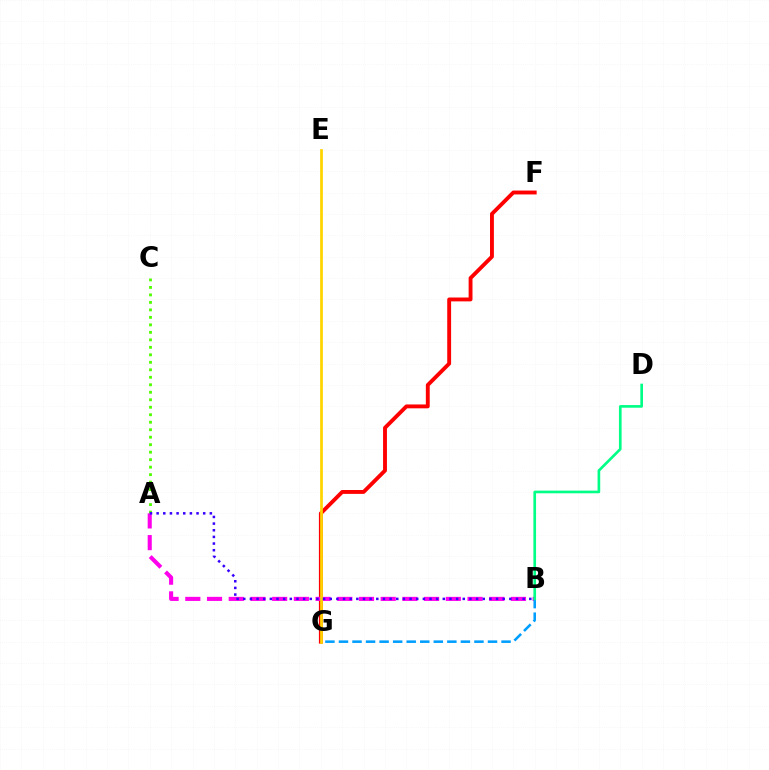{('F', 'G'): [{'color': '#ff0000', 'line_style': 'solid', 'thickness': 2.79}], ('A', 'B'): [{'color': '#ff00ed', 'line_style': 'dashed', 'thickness': 2.95}, {'color': '#3700ff', 'line_style': 'dotted', 'thickness': 1.81}], ('B', 'G'): [{'color': '#009eff', 'line_style': 'dashed', 'thickness': 1.84}], ('E', 'G'): [{'color': '#ffd500', 'line_style': 'solid', 'thickness': 1.97}], ('B', 'D'): [{'color': '#00ff86', 'line_style': 'solid', 'thickness': 1.91}], ('A', 'C'): [{'color': '#4fff00', 'line_style': 'dotted', 'thickness': 2.03}]}